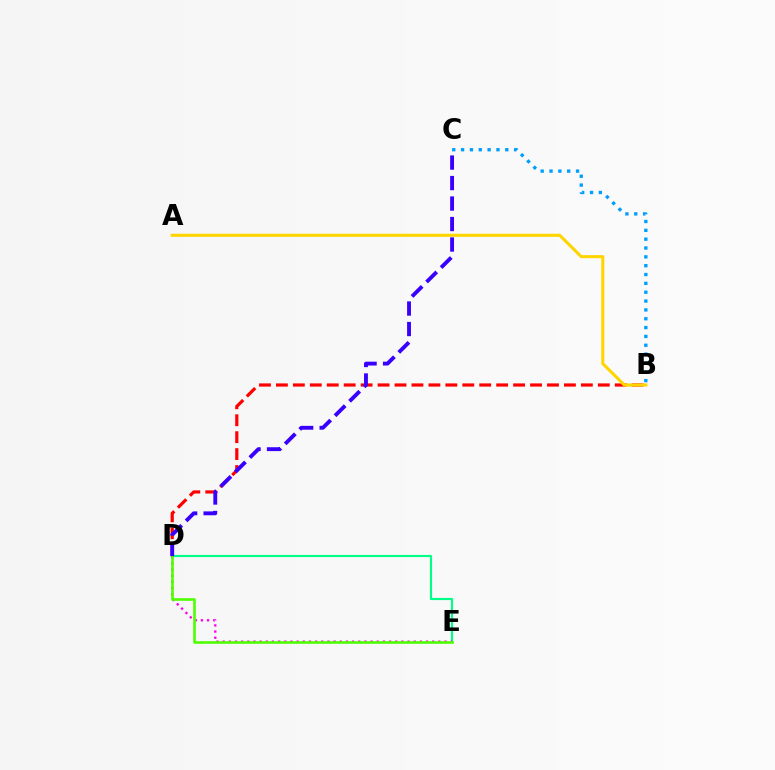{('D', 'E'): [{'color': '#00ff86', 'line_style': 'solid', 'thickness': 1.56}, {'color': '#ff00ed', 'line_style': 'dotted', 'thickness': 1.67}, {'color': '#4fff00', 'line_style': 'solid', 'thickness': 1.88}], ('B', 'D'): [{'color': '#ff0000', 'line_style': 'dashed', 'thickness': 2.3}], ('A', 'B'): [{'color': '#ffd500', 'line_style': 'solid', 'thickness': 2.21}], ('C', 'D'): [{'color': '#3700ff', 'line_style': 'dashed', 'thickness': 2.78}], ('B', 'C'): [{'color': '#009eff', 'line_style': 'dotted', 'thickness': 2.4}]}